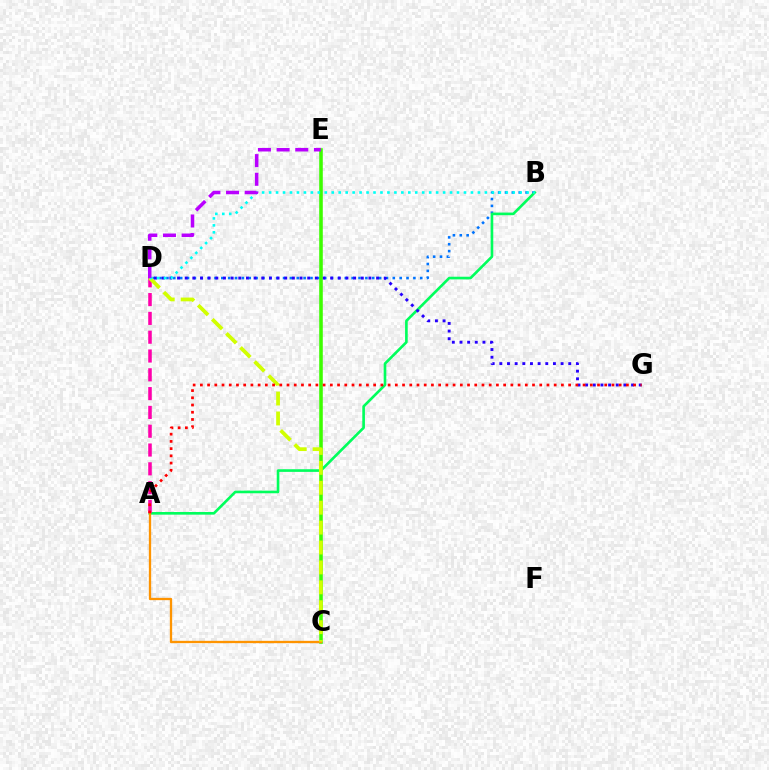{('B', 'D'): [{'color': '#0074ff', 'line_style': 'dotted', 'thickness': 1.86}, {'color': '#00fff6', 'line_style': 'dotted', 'thickness': 1.89}], ('A', 'B'): [{'color': '#00ff5c', 'line_style': 'solid', 'thickness': 1.9}], ('D', 'G'): [{'color': '#2500ff', 'line_style': 'dotted', 'thickness': 2.08}], ('C', 'E'): [{'color': '#3dff00', 'line_style': 'solid', 'thickness': 2.57}], ('A', 'C'): [{'color': '#ff9400', 'line_style': 'solid', 'thickness': 1.67}], ('A', 'D'): [{'color': '#ff00ac', 'line_style': 'dashed', 'thickness': 2.55}], ('C', 'D'): [{'color': '#d1ff00', 'line_style': 'dashed', 'thickness': 2.71}], ('D', 'E'): [{'color': '#b900ff', 'line_style': 'dashed', 'thickness': 2.54}], ('A', 'G'): [{'color': '#ff0000', 'line_style': 'dotted', 'thickness': 1.96}]}